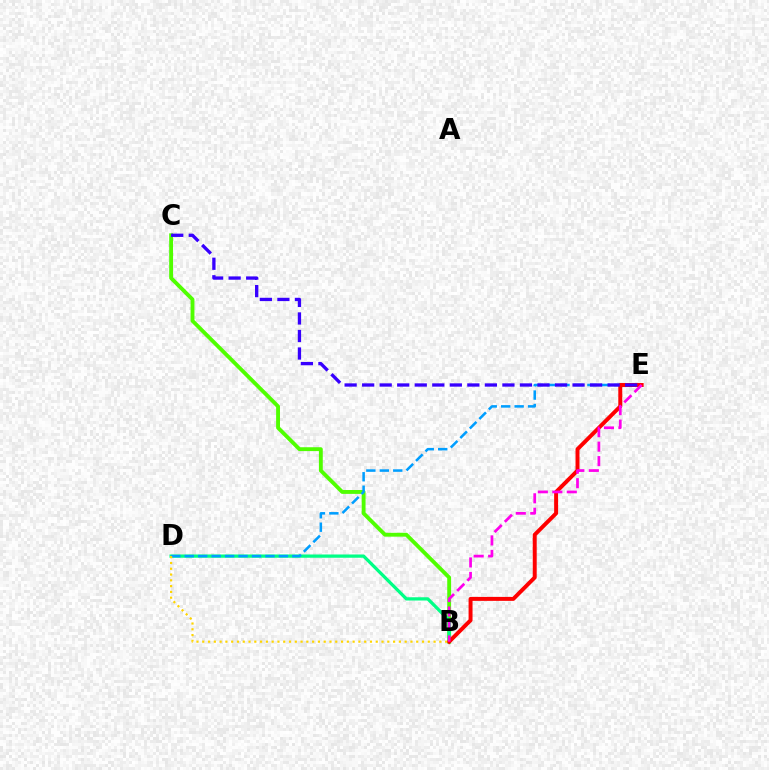{('B', 'C'): [{'color': '#4fff00', 'line_style': 'solid', 'thickness': 2.78}], ('B', 'D'): [{'color': '#00ff86', 'line_style': 'solid', 'thickness': 2.35}, {'color': '#ffd500', 'line_style': 'dotted', 'thickness': 1.57}], ('D', 'E'): [{'color': '#009eff', 'line_style': 'dashed', 'thickness': 1.83}], ('B', 'E'): [{'color': '#ff0000', 'line_style': 'solid', 'thickness': 2.85}, {'color': '#ff00ed', 'line_style': 'dashed', 'thickness': 1.97}], ('C', 'E'): [{'color': '#3700ff', 'line_style': 'dashed', 'thickness': 2.38}]}